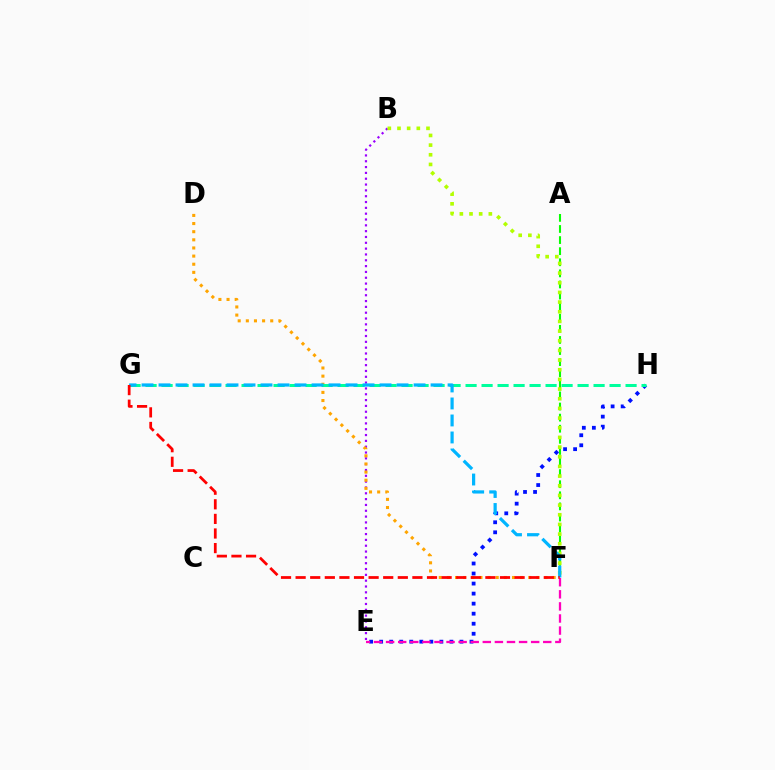{('B', 'E'): [{'color': '#9b00ff', 'line_style': 'dotted', 'thickness': 1.58}], ('A', 'F'): [{'color': '#08ff00', 'line_style': 'dashed', 'thickness': 1.51}], ('E', 'H'): [{'color': '#0010ff', 'line_style': 'dotted', 'thickness': 2.73}], ('D', 'F'): [{'color': '#ffa500', 'line_style': 'dotted', 'thickness': 2.21}], ('E', 'F'): [{'color': '#ff00bd', 'line_style': 'dashed', 'thickness': 1.64}], ('B', 'F'): [{'color': '#b3ff00', 'line_style': 'dotted', 'thickness': 2.63}], ('G', 'H'): [{'color': '#00ff9d', 'line_style': 'dashed', 'thickness': 2.17}], ('F', 'G'): [{'color': '#00b5ff', 'line_style': 'dashed', 'thickness': 2.31}, {'color': '#ff0000', 'line_style': 'dashed', 'thickness': 1.98}]}